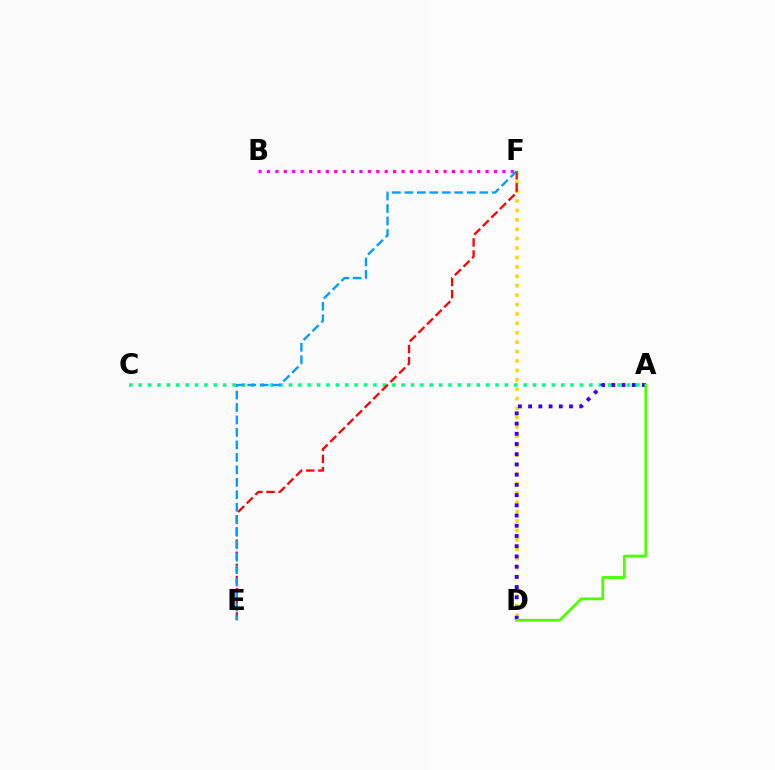{('B', 'F'): [{'color': '#ff00ed', 'line_style': 'dotted', 'thickness': 2.28}], ('A', 'C'): [{'color': '#00ff86', 'line_style': 'dotted', 'thickness': 2.55}], ('D', 'F'): [{'color': '#ffd500', 'line_style': 'dotted', 'thickness': 2.56}], ('A', 'D'): [{'color': '#3700ff', 'line_style': 'dotted', 'thickness': 2.78}, {'color': '#4fff00', 'line_style': 'solid', 'thickness': 2.04}], ('E', 'F'): [{'color': '#ff0000', 'line_style': 'dashed', 'thickness': 1.65}, {'color': '#009eff', 'line_style': 'dashed', 'thickness': 1.69}]}